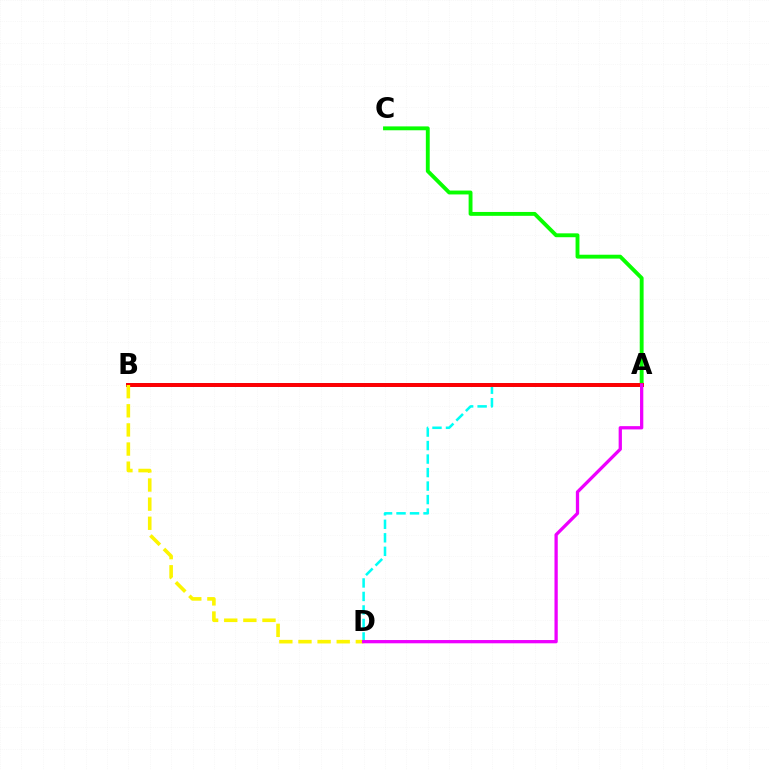{('A', 'B'): [{'color': '#0010ff', 'line_style': 'solid', 'thickness': 2.67}, {'color': '#ff0000', 'line_style': 'solid', 'thickness': 2.82}], ('A', 'C'): [{'color': '#08ff00', 'line_style': 'solid', 'thickness': 2.79}], ('A', 'D'): [{'color': '#00fff6', 'line_style': 'dashed', 'thickness': 1.83}, {'color': '#ee00ff', 'line_style': 'solid', 'thickness': 2.36}], ('B', 'D'): [{'color': '#fcf500', 'line_style': 'dashed', 'thickness': 2.6}]}